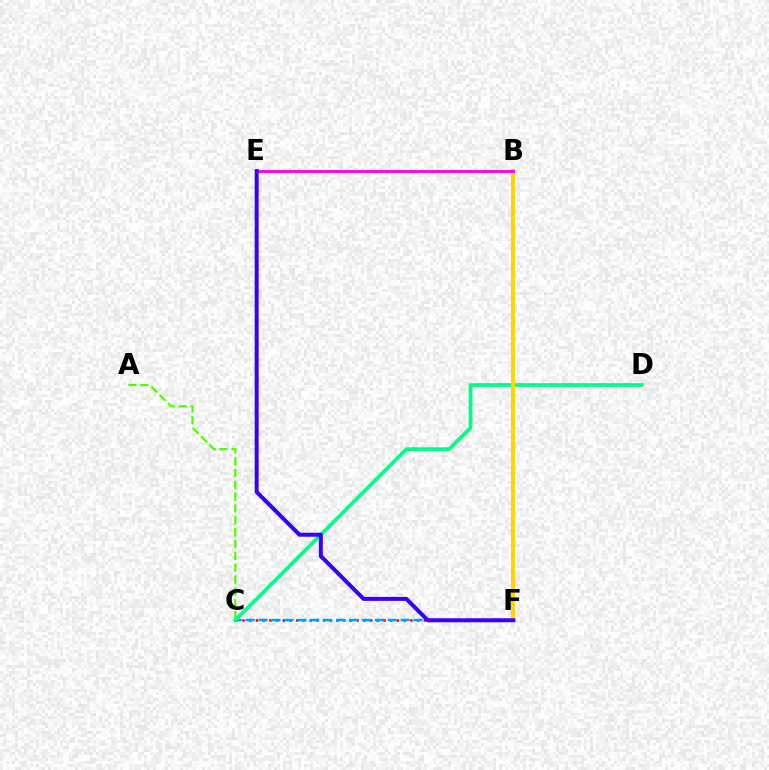{('C', 'F'): [{'color': '#ff0000', 'line_style': 'dotted', 'thickness': 1.82}, {'color': '#009eff', 'line_style': 'dashed', 'thickness': 1.75}], ('A', 'C'): [{'color': '#4fff00', 'line_style': 'dashed', 'thickness': 1.61}], ('C', 'D'): [{'color': '#00ff86', 'line_style': 'solid', 'thickness': 2.7}], ('B', 'F'): [{'color': '#ffd500', 'line_style': 'solid', 'thickness': 2.96}], ('B', 'E'): [{'color': '#ff00ed', 'line_style': 'solid', 'thickness': 2.05}], ('E', 'F'): [{'color': '#3700ff', 'line_style': 'solid', 'thickness': 2.87}]}